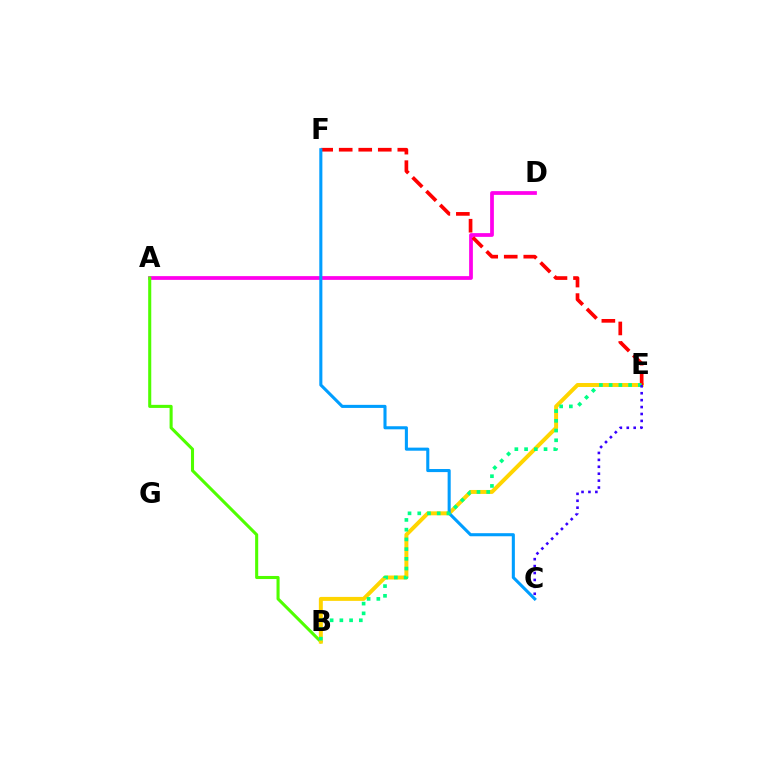{('A', 'D'): [{'color': '#ff00ed', 'line_style': 'solid', 'thickness': 2.7}], ('A', 'B'): [{'color': '#4fff00', 'line_style': 'solid', 'thickness': 2.21}], ('B', 'E'): [{'color': '#ffd500', 'line_style': 'solid', 'thickness': 2.86}, {'color': '#00ff86', 'line_style': 'dotted', 'thickness': 2.64}], ('E', 'F'): [{'color': '#ff0000', 'line_style': 'dashed', 'thickness': 2.65}], ('C', 'F'): [{'color': '#009eff', 'line_style': 'solid', 'thickness': 2.21}], ('C', 'E'): [{'color': '#3700ff', 'line_style': 'dotted', 'thickness': 1.88}]}